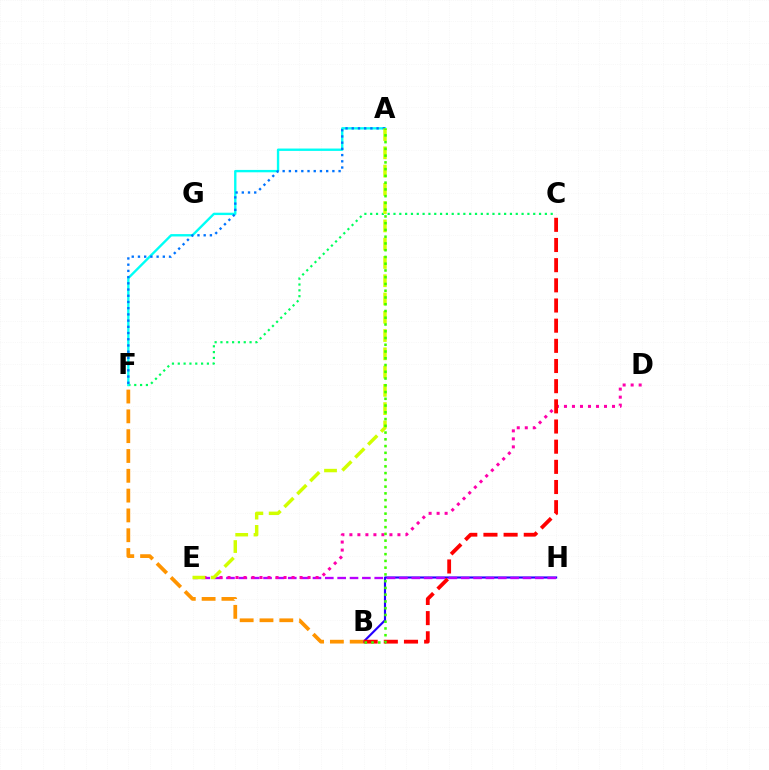{('C', 'F'): [{'color': '#00ff5c', 'line_style': 'dotted', 'thickness': 1.58}], ('B', 'H'): [{'color': '#2500ff', 'line_style': 'solid', 'thickness': 1.54}], ('A', 'F'): [{'color': '#00fff6', 'line_style': 'solid', 'thickness': 1.71}, {'color': '#0074ff', 'line_style': 'dotted', 'thickness': 1.69}], ('E', 'H'): [{'color': '#b900ff', 'line_style': 'dashed', 'thickness': 1.68}], ('D', 'E'): [{'color': '#ff00ac', 'line_style': 'dotted', 'thickness': 2.18}], ('A', 'E'): [{'color': '#d1ff00', 'line_style': 'dashed', 'thickness': 2.48}], ('B', 'F'): [{'color': '#ff9400', 'line_style': 'dashed', 'thickness': 2.69}], ('B', 'C'): [{'color': '#ff0000', 'line_style': 'dashed', 'thickness': 2.74}], ('A', 'B'): [{'color': '#3dff00', 'line_style': 'dotted', 'thickness': 1.84}]}